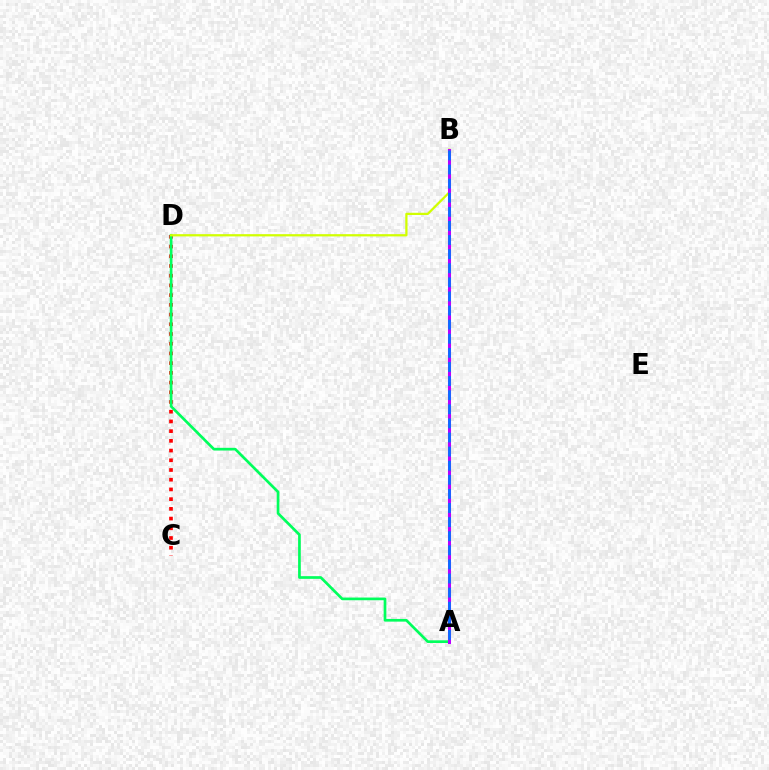{('C', 'D'): [{'color': '#ff0000', 'line_style': 'dotted', 'thickness': 2.64}], ('A', 'D'): [{'color': '#00ff5c', 'line_style': 'solid', 'thickness': 1.94}], ('B', 'D'): [{'color': '#d1ff00', 'line_style': 'solid', 'thickness': 1.62}], ('A', 'B'): [{'color': '#b900ff', 'line_style': 'solid', 'thickness': 2.19}, {'color': '#0074ff', 'line_style': 'dashed', 'thickness': 1.92}]}